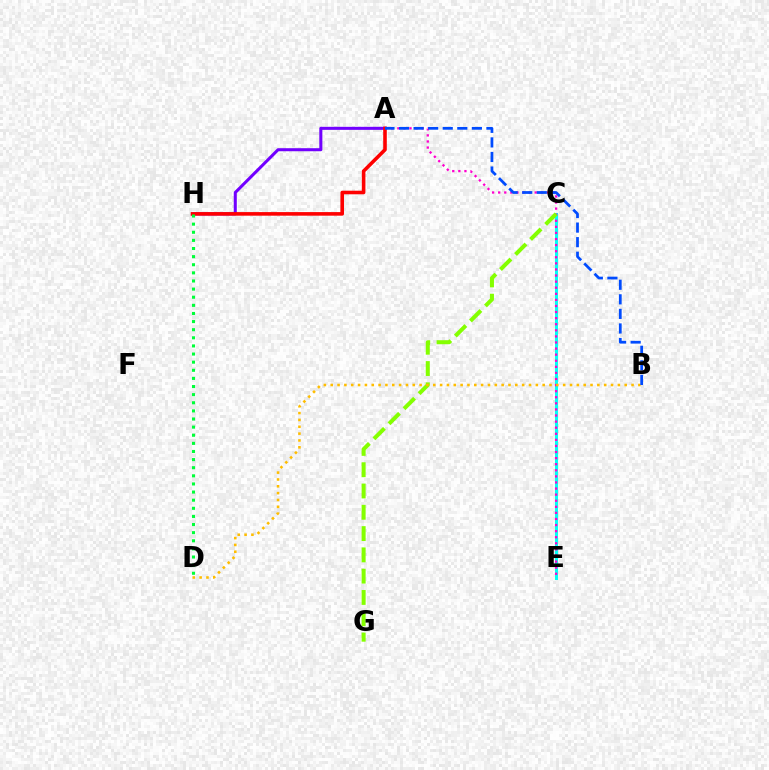{('C', 'E'): [{'color': '#00fff6', 'line_style': 'solid', 'thickness': 2.19}], ('A', 'H'): [{'color': '#7200ff', 'line_style': 'solid', 'thickness': 2.19}, {'color': '#ff0000', 'line_style': 'solid', 'thickness': 2.58}], ('A', 'E'): [{'color': '#ff00cf', 'line_style': 'dotted', 'thickness': 1.65}], ('C', 'G'): [{'color': '#84ff00', 'line_style': 'dashed', 'thickness': 2.89}], ('B', 'D'): [{'color': '#ffbd00', 'line_style': 'dotted', 'thickness': 1.86}], ('D', 'H'): [{'color': '#00ff39', 'line_style': 'dotted', 'thickness': 2.21}], ('A', 'B'): [{'color': '#004bff', 'line_style': 'dashed', 'thickness': 1.98}]}